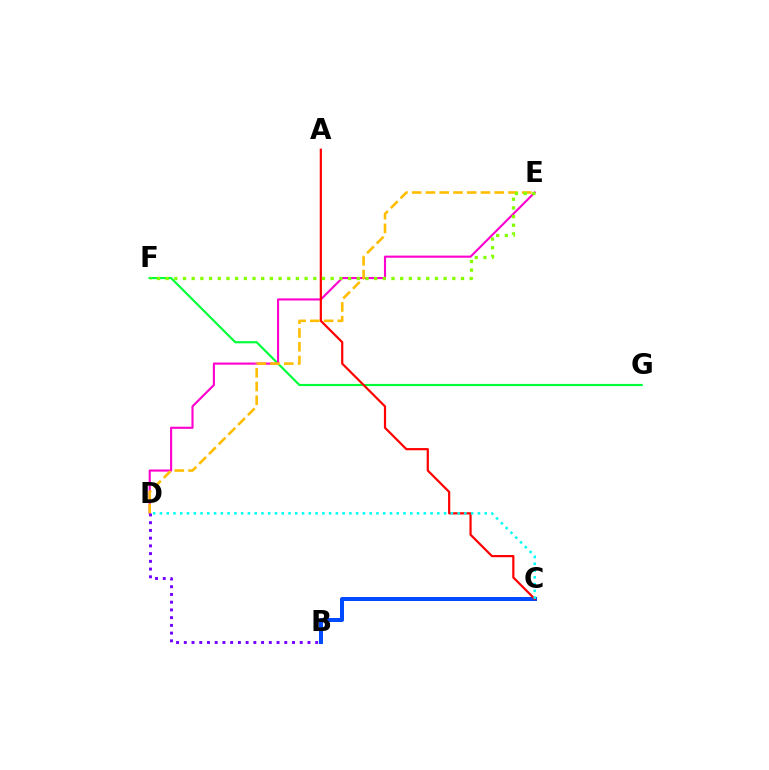{('B', 'C'): [{'color': '#004bff', 'line_style': 'solid', 'thickness': 2.88}], ('F', 'G'): [{'color': '#00ff39', 'line_style': 'solid', 'thickness': 1.56}], ('D', 'E'): [{'color': '#ff00cf', 'line_style': 'solid', 'thickness': 1.53}, {'color': '#ffbd00', 'line_style': 'dashed', 'thickness': 1.87}], ('A', 'C'): [{'color': '#ff0000', 'line_style': 'solid', 'thickness': 1.59}], ('B', 'D'): [{'color': '#7200ff', 'line_style': 'dotted', 'thickness': 2.1}], ('E', 'F'): [{'color': '#84ff00', 'line_style': 'dotted', 'thickness': 2.36}], ('C', 'D'): [{'color': '#00fff6', 'line_style': 'dotted', 'thickness': 1.84}]}